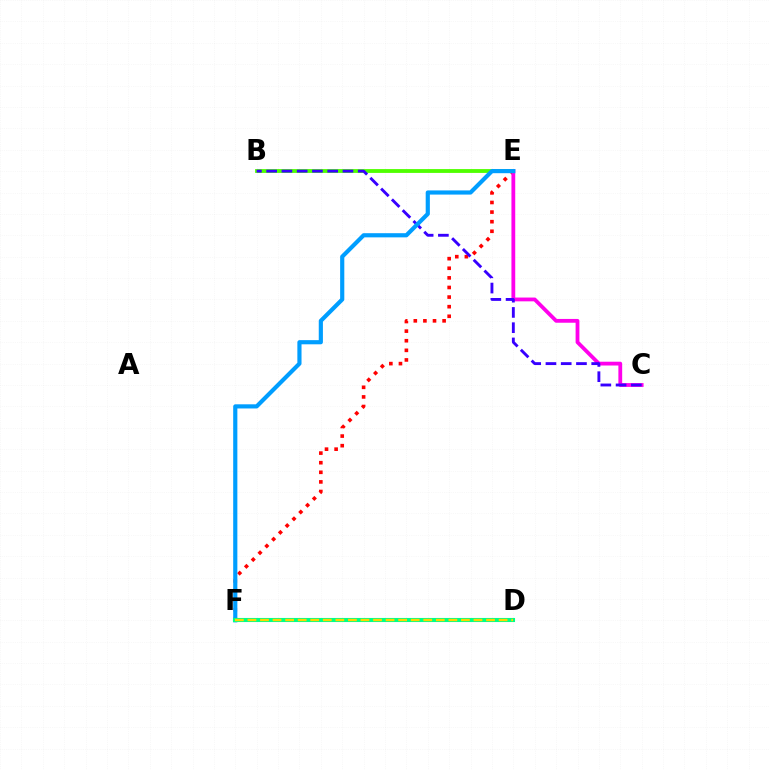{('B', 'E'): [{'color': '#4fff00', 'line_style': 'solid', 'thickness': 2.76}], ('E', 'F'): [{'color': '#ff0000', 'line_style': 'dotted', 'thickness': 2.61}, {'color': '#009eff', 'line_style': 'solid', 'thickness': 3.0}], ('C', 'E'): [{'color': '#ff00ed', 'line_style': 'solid', 'thickness': 2.73}], ('B', 'C'): [{'color': '#3700ff', 'line_style': 'dashed', 'thickness': 2.07}], ('D', 'F'): [{'color': '#00ff86', 'line_style': 'solid', 'thickness': 2.94}, {'color': '#ffd500', 'line_style': 'dashed', 'thickness': 1.71}]}